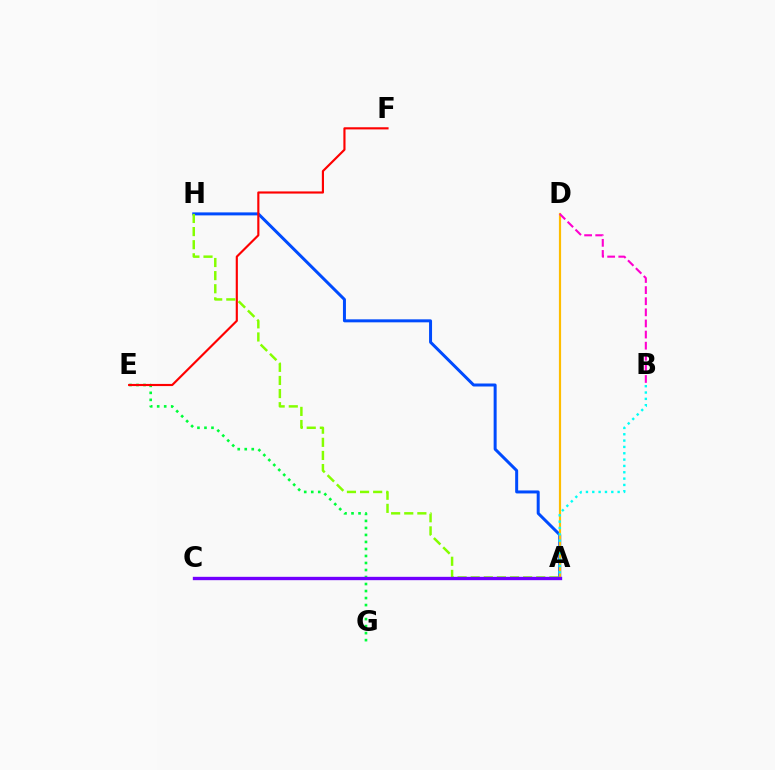{('A', 'H'): [{'color': '#004bff', 'line_style': 'solid', 'thickness': 2.16}, {'color': '#84ff00', 'line_style': 'dashed', 'thickness': 1.78}], ('E', 'G'): [{'color': '#00ff39', 'line_style': 'dotted', 'thickness': 1.91}], ('E', 'F'): [{'color': '#ff0000', 'line_style': 'solid', 'thickness': 1.55}], ('A', 'D'): [{'color': '#ffbd00', 'line_style': 'solid', 'thickness': 1.58}], ('A', 'C'): [{'color': '#7200ff', 'line_style': 'solid', 'thickness': 2.41}], ('A', 'B'): [{'color': '#00fff6', 'line_style': 'dotted', 'thickness': 1.72}], ('B', 'D'): [{'color': '#ff00cf', 'line_style': 'dashed', 'thickness': 1.51}]}